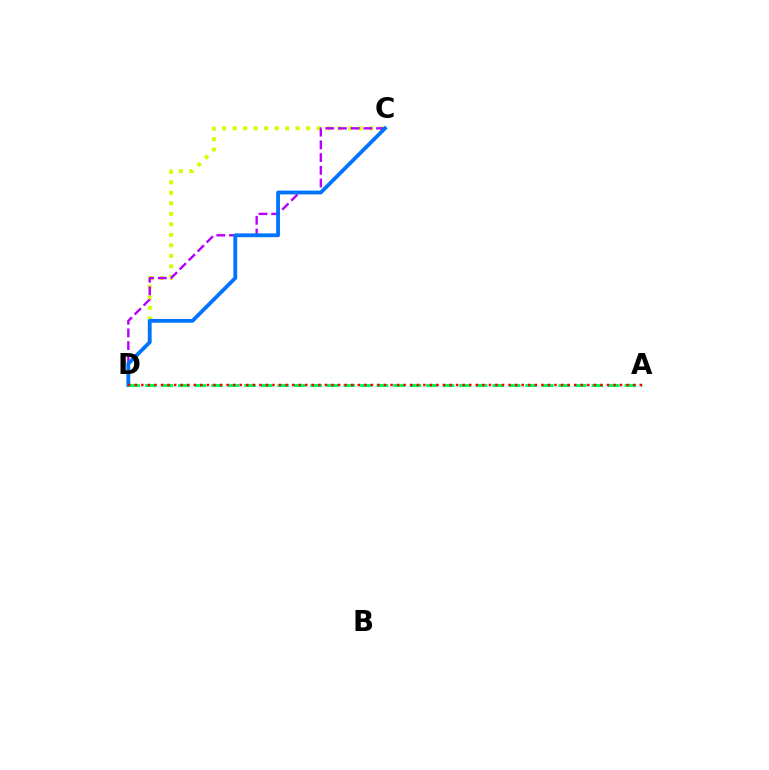{('C', 'D'): [{'color': '#d1ff00', 'line_style': 'dotted', 'thickness': 2.85}, {'color': '#b900ff', 'line_style': 'dashed', 'thickness': 1.73}, {'color': '#0074ff', 'line_style': 'solid', 'thickness': 2.73}], ('A', 'D'): [{'color': '#00ff5c', 'line_style': 'dashed', 'thickness': 2.25}, {'color': '#ff0000', 'line_style': 'dotted', 'thickness': 1.78}]}